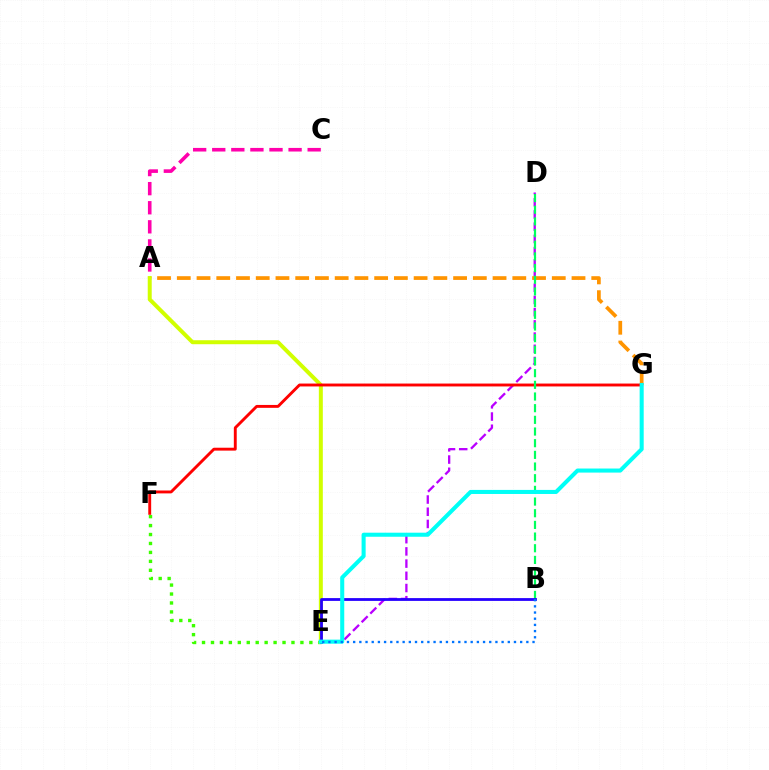{('D', 'E'): [{'color': '#b900ff', 'line_style': 'dashed', 'thickness': 1.66}], ('A', 'C'): [{'color': '#ff00ac', 'line_style': 'dashed', 'thickness': 2.59}], ('A', 'G'): [{'color': '#ff9400', 'line_style': 'dashed', 'thickness': 2.68}], ('E', 'F'): [{'color': '#3dff00', 'line_style': 'dotted', 'thickness': 2.43}], ('A', 'E'): [{'color': '#d1ff00', 'line_style': 'solid', 'thickness': 2.87}], ('F', 'G'): [{'color': '#ff0000', 'line_style': 'solid', 'thickness': 2.08}], ('B', 'D'): [{'color': '#00ff5c', 'line_style': 'dashed', 'thickness': 1.59}], ('B', 'E'): [{'color': '#2500ff', 'line_style': 'solid', 'thickness': 2.02}, {'color': '#0074ff', 'line_style': 'dotted', 'thickness': 1.68}], ('E', 'G'): [{'color': '#00fff6', 'line_style': 'solid', 'thickness': 2.92}]}